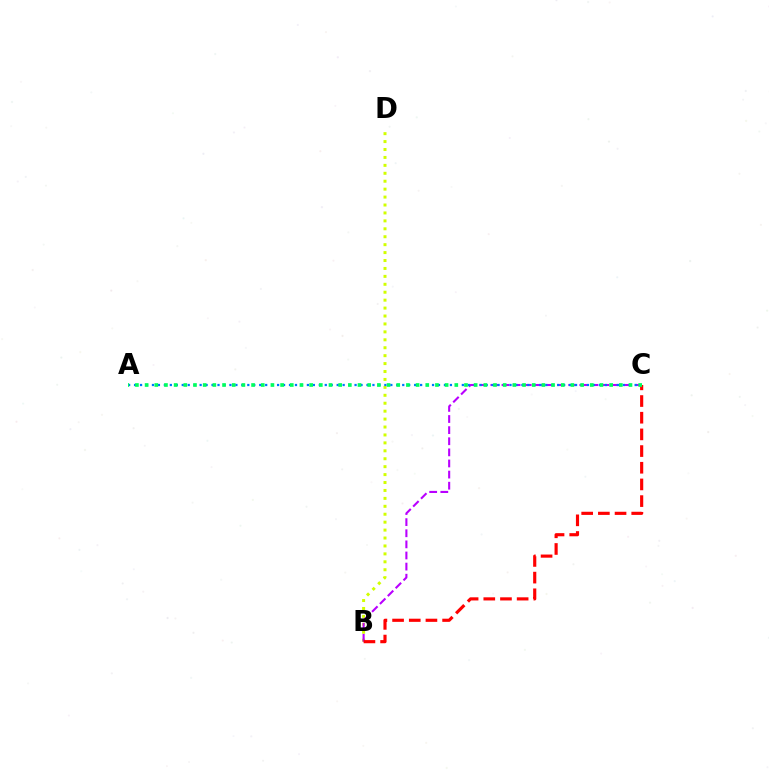{('B', 'D'): [{'color': '#d1ff00', 'line_style': 'dotted', 'thickness': 2.15}], ('B', 'C'): [{'color': '#b900ff', 'line_style': 'dashed', 'thickness': 1.51}, {'color': '#ff0000', 'line_style': 'dashed', 'thickness': 2.27}], ('A', 'C'): [{'color': '#0074ff', 'line_style': 'dotted', 'thickness': 1.62}, {'color': '#00ff5c', 'line_style': 'dotted', 'thickness': 2.63}]}